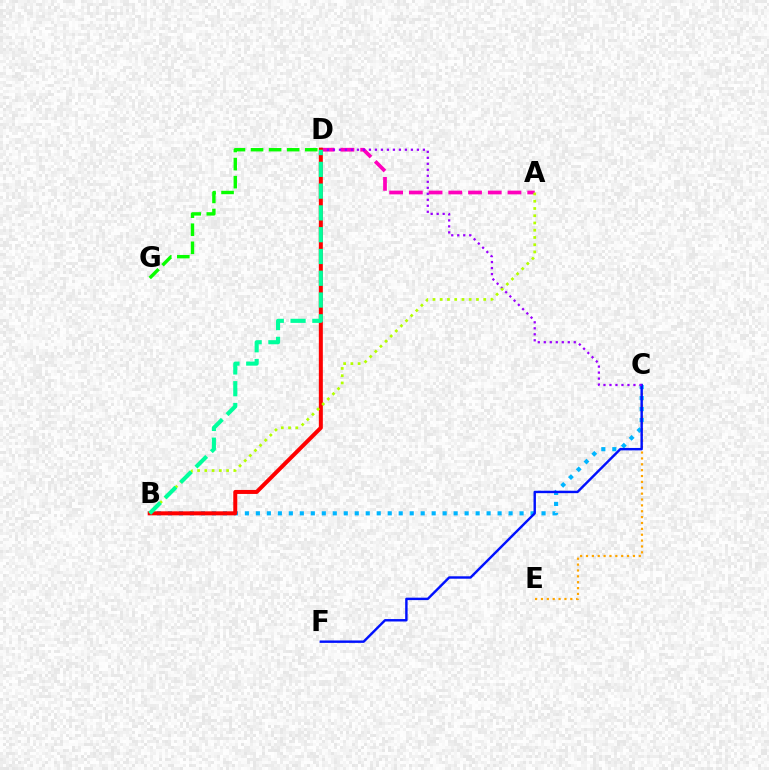{('C', 'E'): [{'color': '#ffa500', 'line_style': 'dotted', 'thickness': 1.59}], ('B', 'C'): [{'color': '#00b5ff', 'line_style': 'dotted', 'thickness': 2.99}], ('C', 'F'): [{'color': '#0010ff', 'line_style': 'solid', 'thickness': 1.74}], ('A', 'D'): [{'color': '#ff00bd', 'line_style': 'dashed', 'thickness': 2.68}], ('C', 'D'): [{'color': '#9b00ff', 'line_style': 'dotted', 'thickness': 1.63}], ('B', 'D'): [{'color': '#ff0000', 'line_style': 'solid', 'thickness': 2.88}, {'color': '#00ff9d', 'line_style': 'dashed', 'thickness': 2.96}], ('A', 'B'): [{'color': '#b3ff00', 'line_style': 'dotted', 'thickness': 1.97}], ('D', 'G'): [{'color': '#08ff00', 'line_style': 'dashed', 'thickness': 2.45}]}